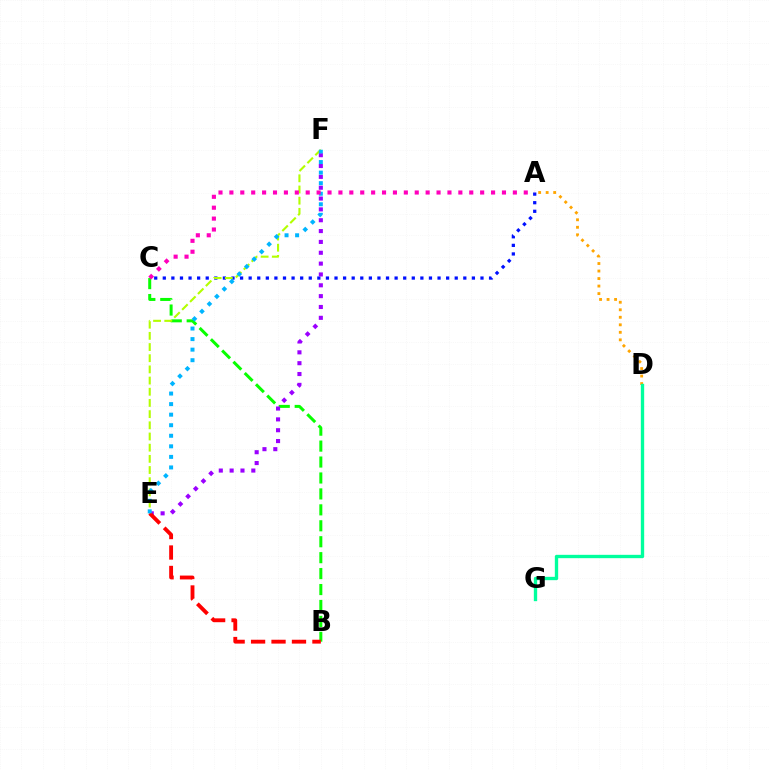{('A', 'C'): [{'color': '#0010ff', 'line_style': 'dotted', 'thickness': 2.33}, {'color': '#ff00bd', 'line_style': 'dotted', 'thickness': 2.96}], ('A', 'D'): [{'color': '#ffa500', 'line_style': 'dotted', 'thickness': 2.04}], ('D', 'G'): [{'color': '#00ff9d', 'line_style': 'solid', 'thickness': 2.41}], ('B', 'C'): [{'color': '#08ff00', 'line_style': 'dashed', 'thickness': 2.17}], ('E', 'F'): [{'color': '#b3ff00', 'line_style': 'dashed', 'thickness': 1.52}, {'color': '#9b00ff', 'line_style': 'dotted', 'thickness': 2.95}, {'color': '#00b5ff', 'line_style': 'dotted', 'thickness': 2.87}], ('B', 'E'): [{'color': '#ff0000', 'line_style': 'dashed', 'thickness': 2.78}]}